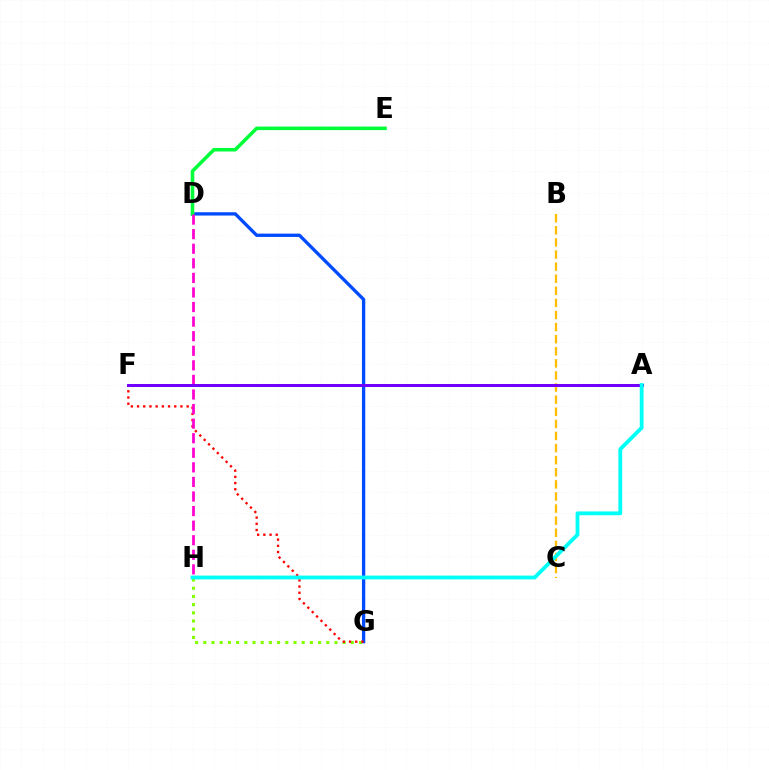{('G', 'H'): [{'color': '#84ff00', 'line_style': 'dotted', 'thickness': 2.23}], ('B', 'C'): [{'color': '#ffbd00', 'line_style': 'dashed', 'thickness': 1.64}], ('D', 'G'): [{'color': '#004bff', 'line_style': 'solid', 'thickness': 2.39}], ('F', 'G'): [{'color': '#ff0000', 'line_style': 'dotted', 'thickness': 1.68}], ('D', 'E'): [{'color': '#00ff39', 'line_style': 'solid', 'thickness': 2.55}], ('D', 'H'): [{'color': '#ff00cf', 'line_style': 'dashed', 'thickness': 1.98}], ('A', 'F'): [{'color': '#7200ff', 'line_style': 'solid', 'thickness': 2.16}], ('A', 'H'): [{'color': '#00fff6', 'line_style': 'solid', 'thickness': 2.74}]}